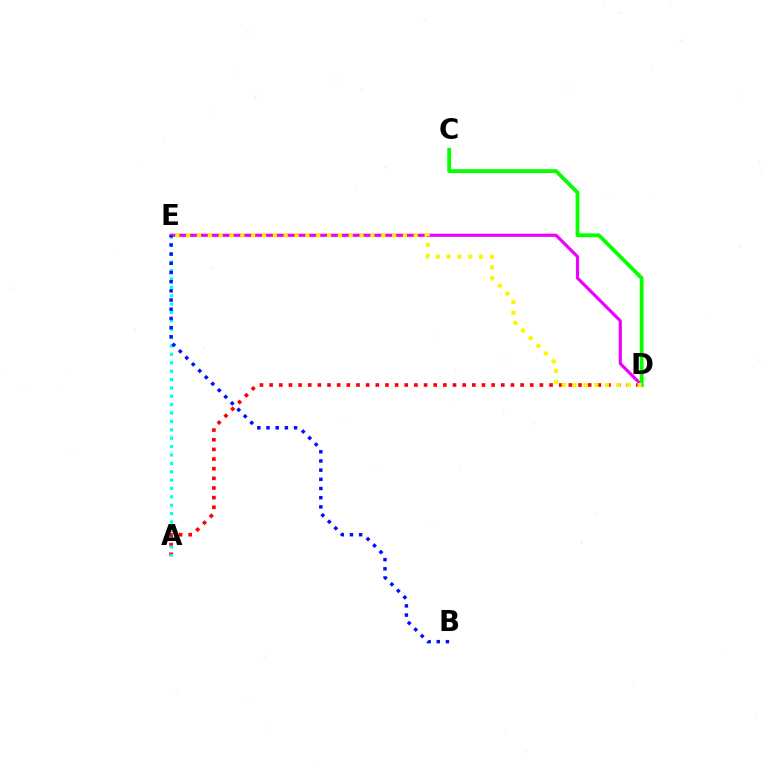{('D', 'E'): [{'color': '#ee00ff', 'line_style': 'solid', 'thickness': 2.27}, {'color': '#fcf500', 'line_style': 'dotted', 'thickness': 2.94}], ('A', 'D'): [{'color': '#ff0000', 'line_style': 'dotted', 'thickness': 2.62}], ('A', 'E'): [{'color': '#00fff6', 'line_style': 'dotted', 'thickness': 2.28}], ('C', 'D'): [{'color': '#08ff00', 'line_style': 'solid', 'thickness': 2.75}], ('B', 'E'): [{'color': '#0010ff', 'line_style': 'dotted', 'thickness': 2.5}]}